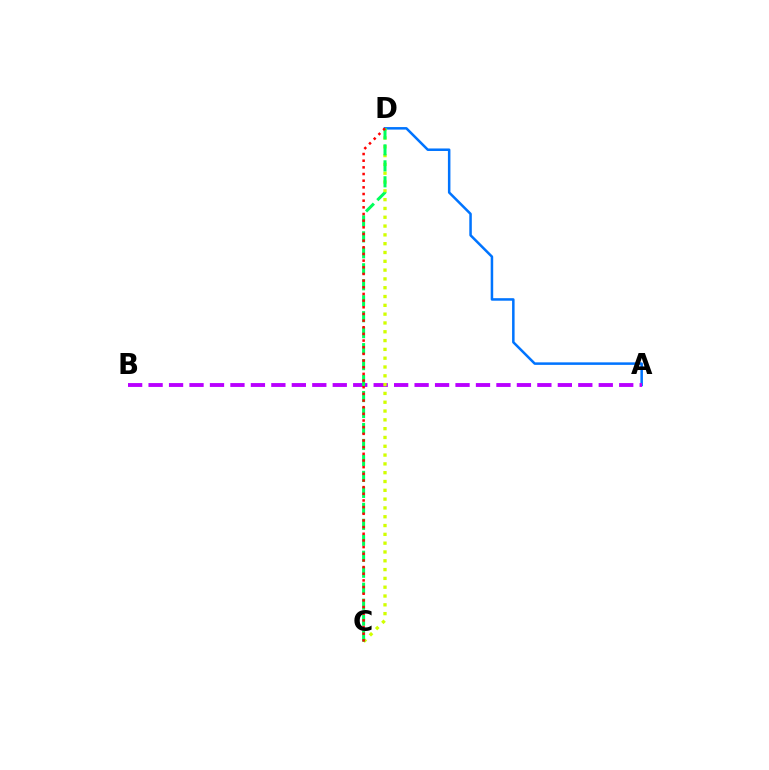{('A', 'D'): [{'color': '#0074ff', 'line_style': 'solid', 'thickness': 1.81}], ('A', 'B'): [{'color': '#b900ff', 'line_style': 'dashed', 'thickness': 2.78}], ('C', 'D'): [{'color': '#d1ff00', 'line_style': 'dotted', 'thickness': 2.39}, {'color': '#00ff5c', 'line_style': 'dashed', 'thickness': 2.17}, {'color': '#ff0000', 'line_style': 'dotted', 'thickness': 1.81}]}